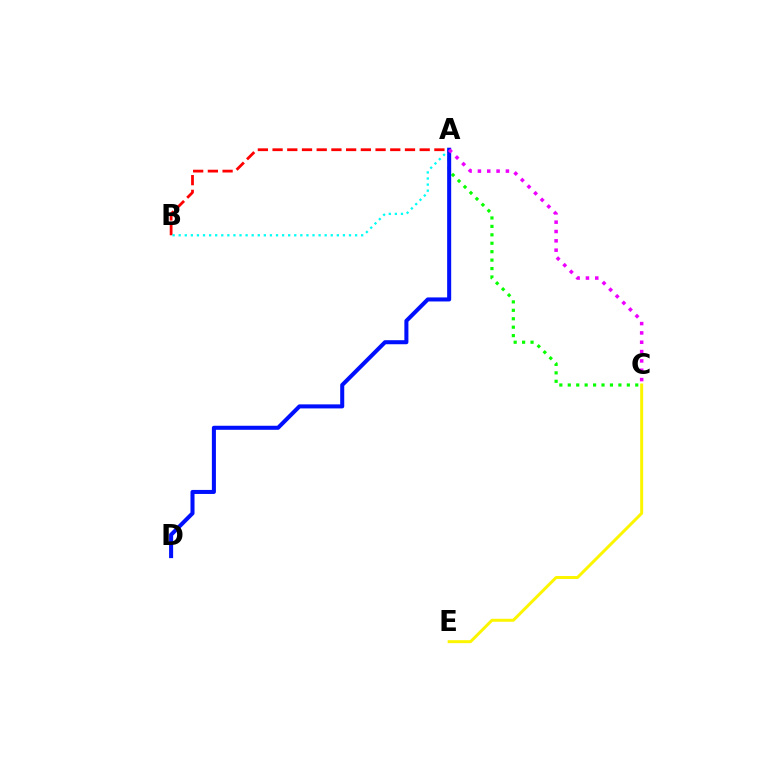{('A', 'B'): [{'color': '#ff0000', 'line_style': 'dashed', 'thickness': 2.0}, {'color': '#00fff6', 'line_style': 'dotted', 'thickness': 1.65}], ('C', 'E'): [{'color': '#fcf500', 'line_style': 'solid', 'thickness': 2.14}], ('A', 'C'): [{'color': '#08ff00', 'line_style': 'dotted', 'thickness': 2.29}, {'color': '#ee00ff', 'line_style': 'dotted', 'thickness': 2.54}], ('A', 'D'): [{'color': '#0010ff', 'line_style': 'solid', 'thickness': 2.91}]}